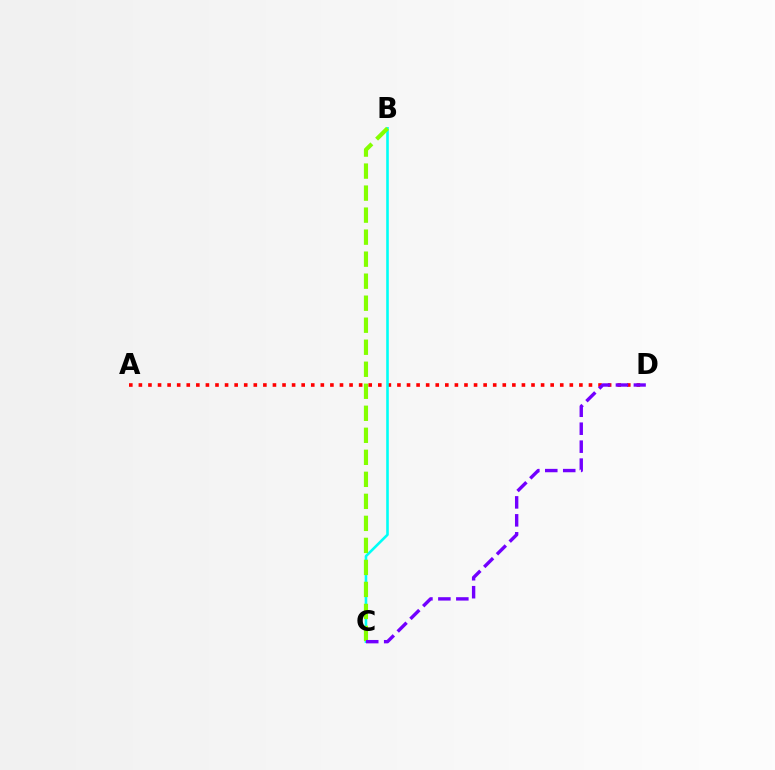{('A', 'D'): [{'color': '#ff0000', 'line_style': 'dotted', 'thickness': 2.6}], ('B', 'C'): [{'color': '#00fff6', 'line_style': 'solid', 'thickness': 1.87}, {'color': '#84ff00', 'line_style': 'dashed', 'thickness': 2.99}], ('C', 'D'): [{'color': '#7200ff', 'line_style': 'dashed', 'thickness': 2.44}]}